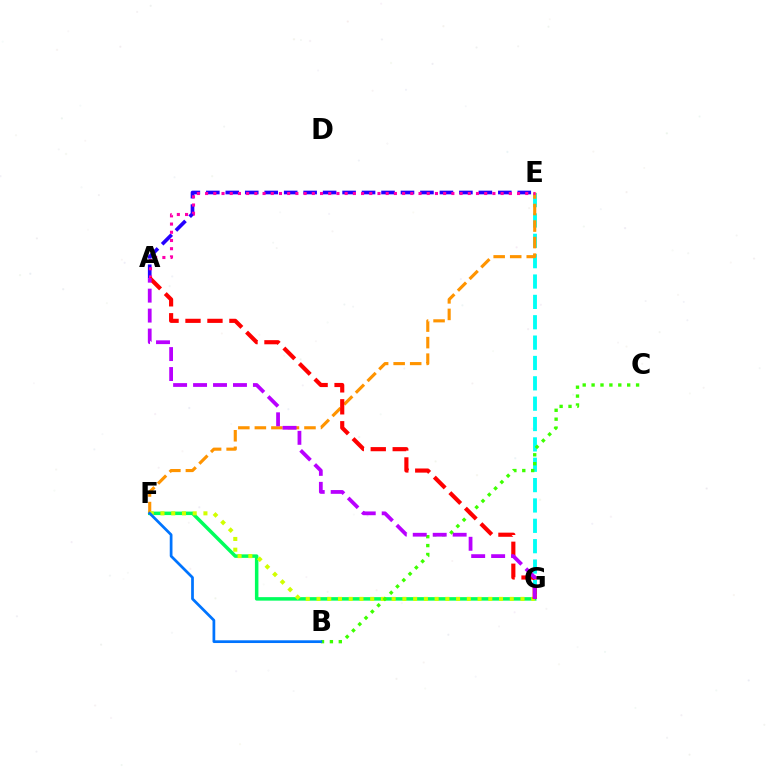{('A', 'E'): [{'color': '#2500ff', 'line_style': 'dashed', 'thickness': 2.64}, {'color': '#ff00ac', 'line_style': 'dotted', 'thickness': 2.23}], ('F', 'G'): [{'color': '#00ff5c', 'line_style': 'solid', 'thickness': 2.52}, {'color': '#d1ff00', 'line_style': 'dotted', 'thickness': 2.92}], ('E', 'G'): [{'color': '#00fff6', 'line_style': 'dashed', 'thickness': 2.77}], ('E', 'F'): [{'color': '#ff9400', 'line_style': 'dashed', 'thickness': 2.25}], ('B', 'C'): [{'color': '#3dff00', 'line_style': 'dotted', 'thickness': 2.42}], ('A', 'G'): [{'color': '#ff0000', 'line_style': 'dashed', 'thickness': 2.98}, {'color': '#b900ff', 'line_style': 'dashed', 'thickness': 2.71}], ('B', 'F'): [{'color': '#0074ff', 'line_style': 'solid', 'thickness': 1.97}]}